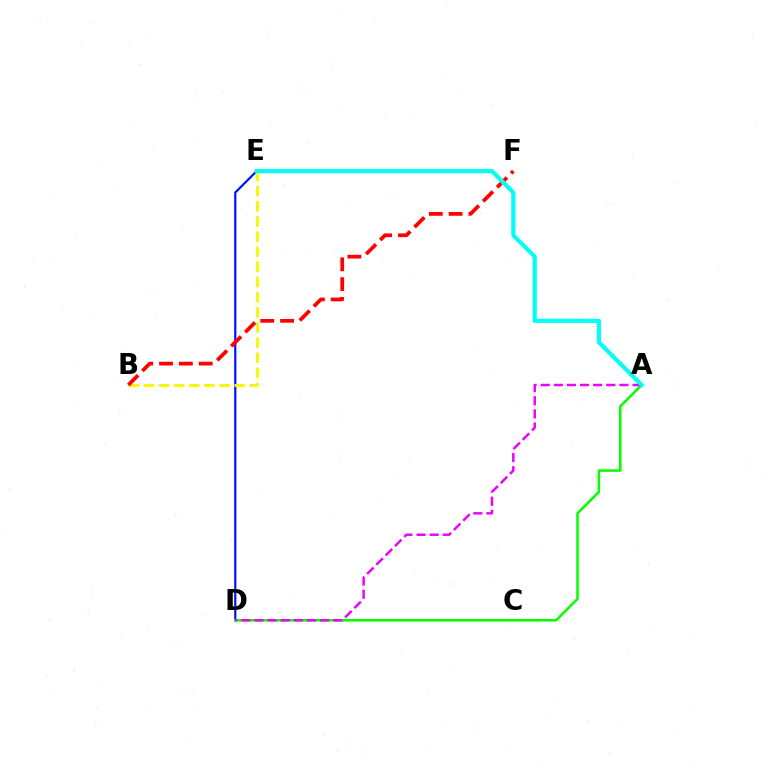{('D', 'E'): [{'color': '#0010ff', 'line_style': 'solid', 'thickness': 1.57}], ('B', 'E'): [{'color': '#fcf500', 'line_style': 'dashed', 'thickness': 2.06}], ('A', 'D'): [{'color': '#08ff00', 'line_style': 'solid', 'thickness': 1.84}, {'color': '#ee00ff', 'line_style': 'dashed', 'thickness': 1.78}], ('B', 'F'): [{'color': '#ff0000', 'line_style': 'dashed', 'thickness': 2.69}], ('A', 'E'): [{'color': '#00fff6', 'line_style': 'solid', 'thickness': 2.99}]}